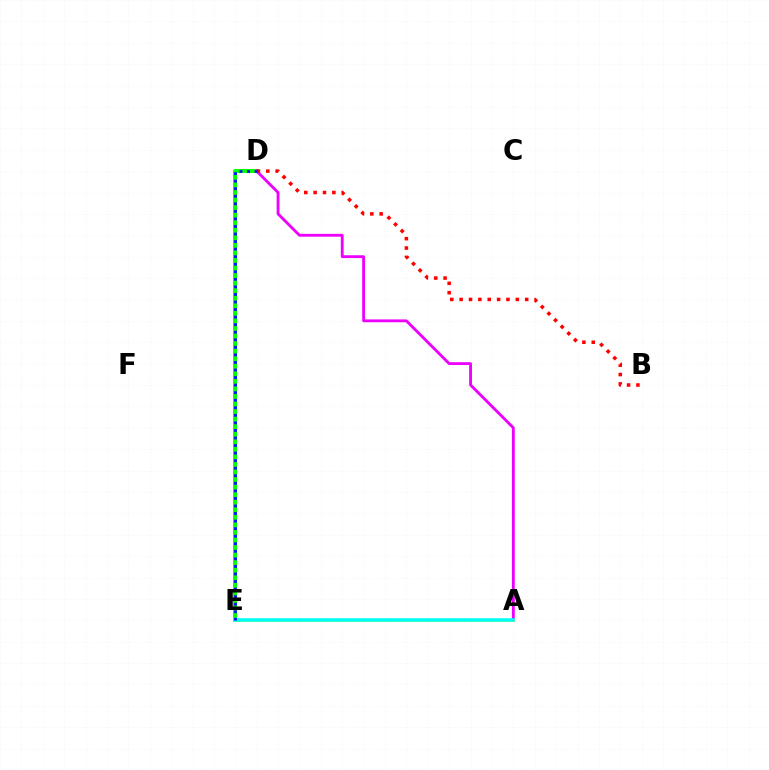{('D', 'E'): [{'color': '#08ff00', 'line_style': 'solid', 'thickness': 2.88}, {'color': '#0010ff', 'line_style': 'dotted', 'thickness': 2.05}], ('A', 'D'): [{'color': '#ee00ff', 'line_style': 'solid', 'thickness': 2.04}], ('A', 'E'): [{'color': '#fcf500', 'line_style': 'solid', 'thickness': 2.0}, {'color': '#00fff6', 'line_style': 'solid', 'thickness': 2.58}], ('B', 'D'): [{'color': '#ff0000', 'line_style': 'dotted', 'thickness': 2.54}]}